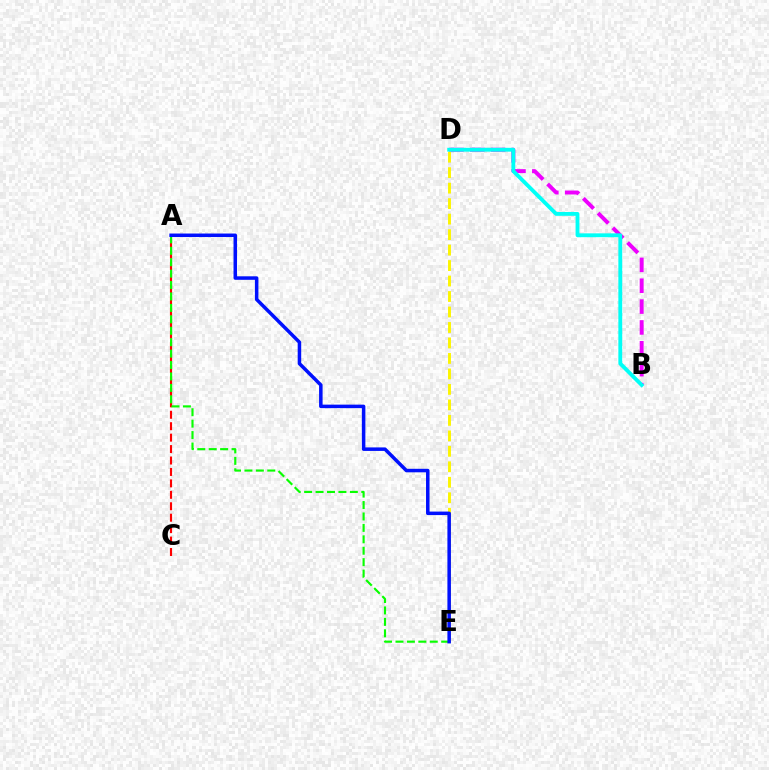{('A', 'C'): [{'color': '#ff0000', 'line_style': 'dashed', 'thickness': 1.55}], ('B', 'D'): [{'color': '#ee00ff', 'line_style': 'dashed', 'thickness': 2.83}, {'color': '#00fff6', 'line_style': 'solid', 'thickness': 2.77}], ('D', 'E'): [{'color': '#fcf500', 'line_style': 'dashed', 'thickness': 2.1}], ('A', 'E'): [{'color': '#08ff00', 'line_style': 'dashed', 'thickness': 1.55}, {'color': '#0010ff', 'line_style': 'solid', 'thickness': 2.53}]}